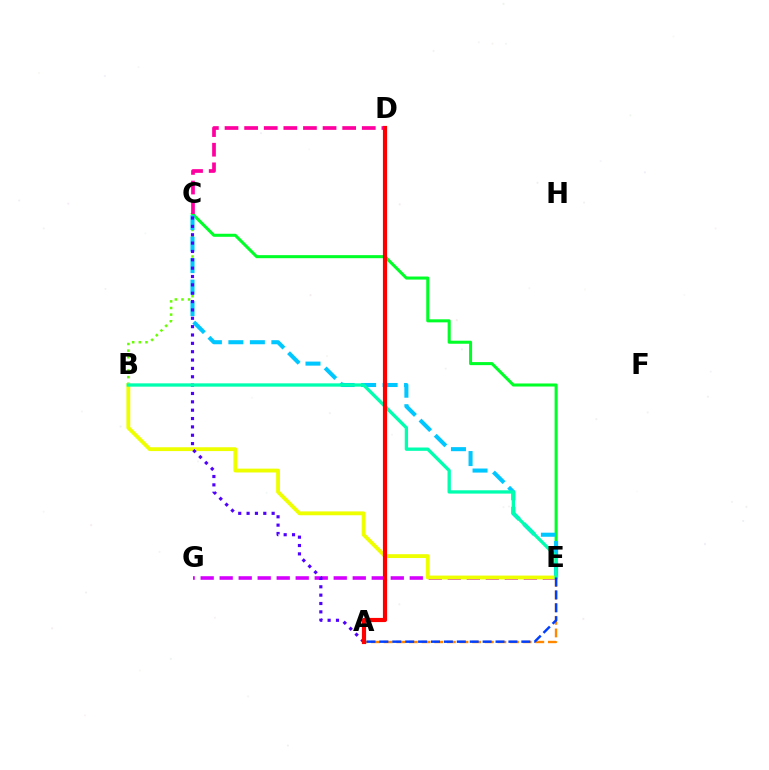{('B', 'C'): [{'color': '#66ff00', 'line_style': 'dotted', 'thickness': 1.8}], ('C', 'E'): [{'color': '#00ff27', 'line_style': 'solid', 'thickness': 2.2}, {'color': '#00c7ff', 'line_style': 'dashed', 'thickness': 2.92}], ('A', 'E'): [{'color': '#ff8800', 'line_style': 'dashed', 'thickness': 1.72}, {'color': '#003fff', 'line_style': 'dashed', 'thickness': 1.75}], ('E', 'G'): [{'color': '#d600ff', 'line_style': 'dashed', 'thickness': 2.58}], ('B', 'E'): [{'color': '#eeff00', 'line_style': 'solid', 'thickness': 2.77}, {'color': '#00ffaf', 'line_style': 'solid', 'thickness': 2.39}], ('A', 'C'): [{'color': '#4f00ff', 'line_style': 'dotted', 'thickness': 2.27}], ('C', 'D'): [{'color': '#ff00a0', 'line_style': 'dashed', 'thickness': 2.66}], ('A', 'D'): [{'color': '#ff0000', 'line_style': 'solid', 'thickness': 3.0}]}